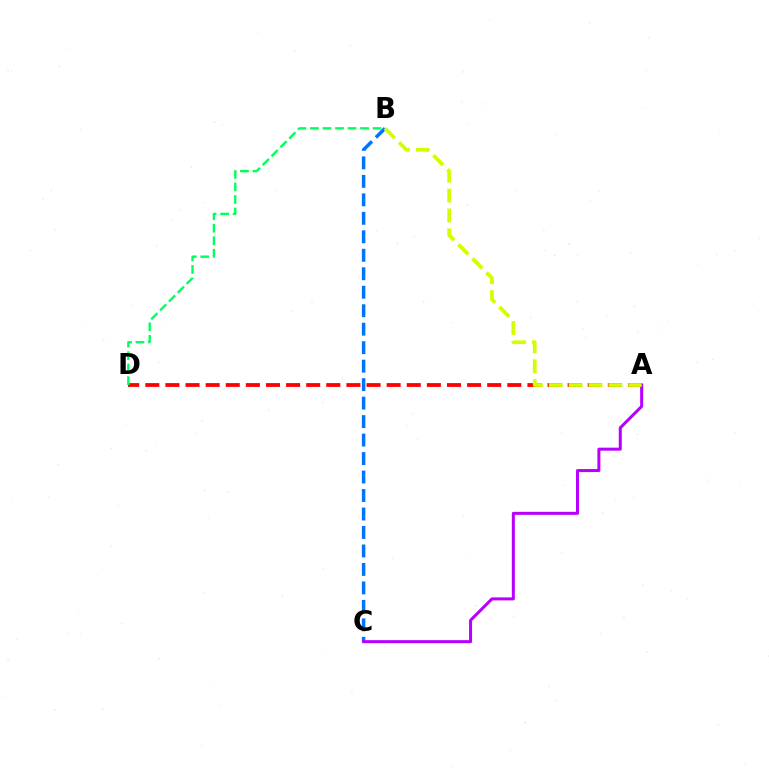{('A', 'D'): [{'color': '#ff0000', 'line_style': 'dashed', 'thickness': 2.73}], ('B', 'C'): [{'color': '#0074ff', 'line_style': 'dashed', 'thickness': 2.51}], ('A', 'C'): [{'color': '#b900ff', 'line_style': 'solid', 'thickness': 2.17}], ('B', 'D'): [{'color': '#00ff5c', 'line_style': 'dashed', 'thickness': 1.7}], ('A', 'B'): [{'color': '#d1ff00', 'line_style': 'dashed', 'thickness': 2.7}]}